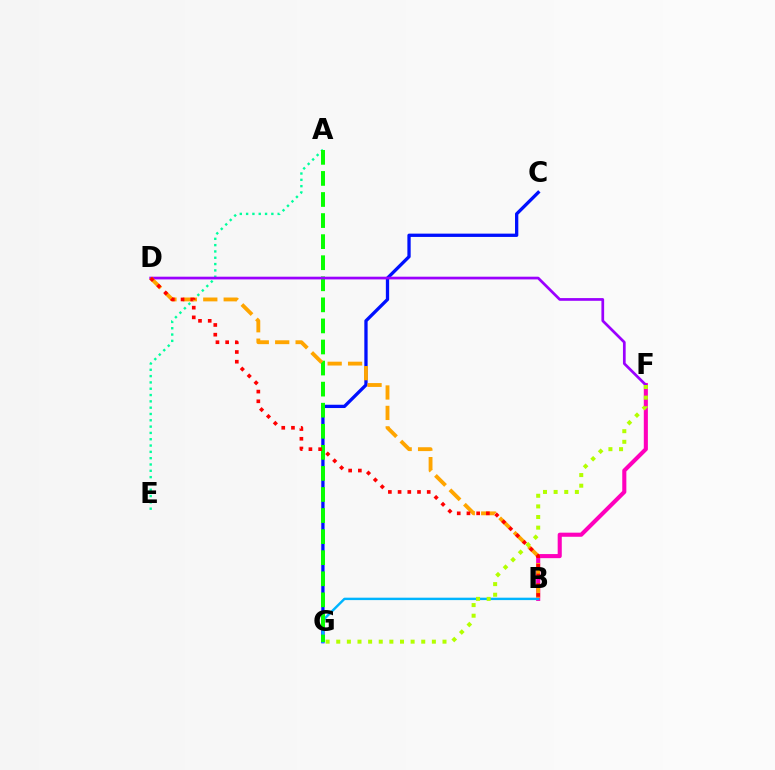{('A', 'E'): [{'color': '#00ff9d', 'line_style': 'dotted', 'thickness': 1.72}], ('C', 'G'): [{'color': '#0010ff', 'line_style': 'solid', 'thickness': 2.37}], ('B', 'F'): [{'color': '#ff00bd', 'line_style': 'solid', 'thickness': 2.95}], ('B', 'G'): [{'color': '#00b5ff', 'line_style': 'solid', 'thickness': 1.74}], ('A', 'G'): [{'color': '#08ff00', 'line_style': 'dashed', 'thickness': 2.86}], ('D', 'F'): [{'color': '#9b00ff', 'line_style': 'solid', 'thickness': 1.95}], ('B', 'D'): [{'color': '#ffa500', 'line_style': 'dashed', 'thickness': 2.77}, {'color': '#ff0000', 'line_style': 'dotted', 'thickness': 2.64}], ('F', 'G'): [{'color': '#b3ff00', 'line_style': 'dotted', 'thickness': 2.89}]}